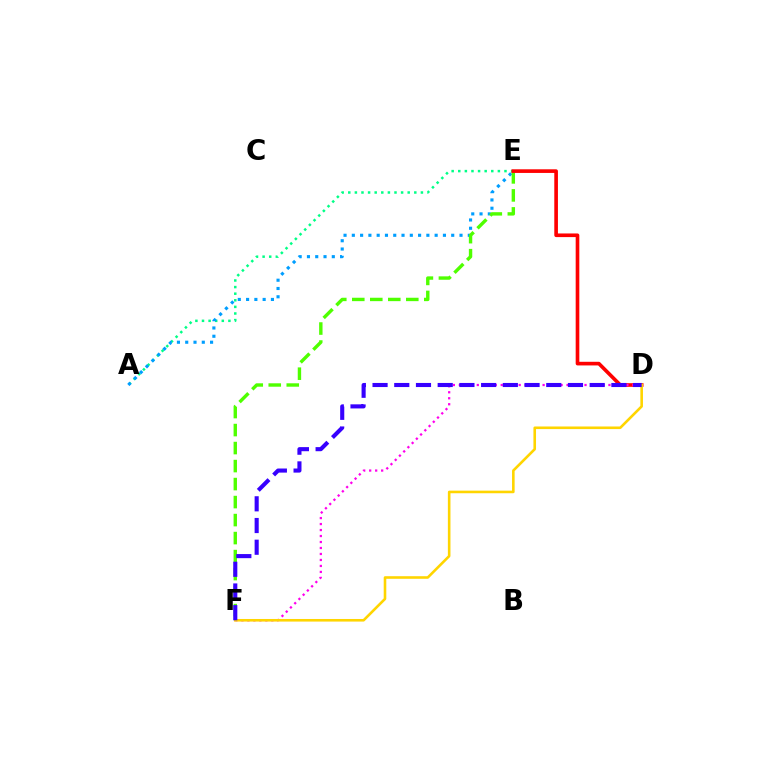{('A', 'E'): [{'color': '#00ff86', 'line_style': 'dotted', 'thickness': 1.79}, {'color': '#009eff', 'line_style': 'dotted', 'thickness': 2.25}], ('E', 'F'): [{'color': '#4fff00', 'line_style': 'dashed', 'thickness': 2.45}], ('D', 'E'): [{'color': '#ff0000', 'line_style': 'solid', 'thickness': 2.62}], ('D', 'F'): [{'color': '#ff00ed', 'line_style': 'dotted', 'thickness': 1.63}, {'color': '#ffd500', 'line_style': 'solid', 'thickness': 1.87}, {'color': '#3700ff', 'line_style': 'dashed', 'thickness': 2.95}]}